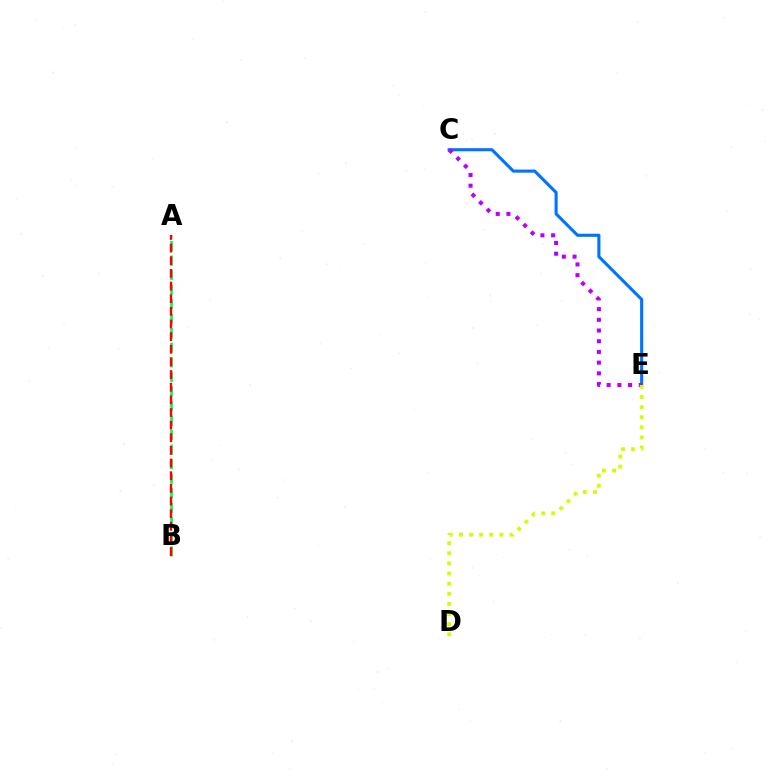{('A', 'B'): [{'color': '#00ff5c', 'line_style': 'dashed', 'thickness': 1.98}, {'color': '#ff0000', 'line_style': 'dashed', 'thickness': 1.72}], ('C', 'E'): [{'color': '#0074ff', 'line_style': 'solid', 'thickness': 2.23}, {'color': '#b900ff', 'line_style': 'dotted', 'thickness': 2.91}], ('D', 'E'): [{'color': '#d1ff00', 'line_style': 'dotted', 'thickness': 2.75}]}